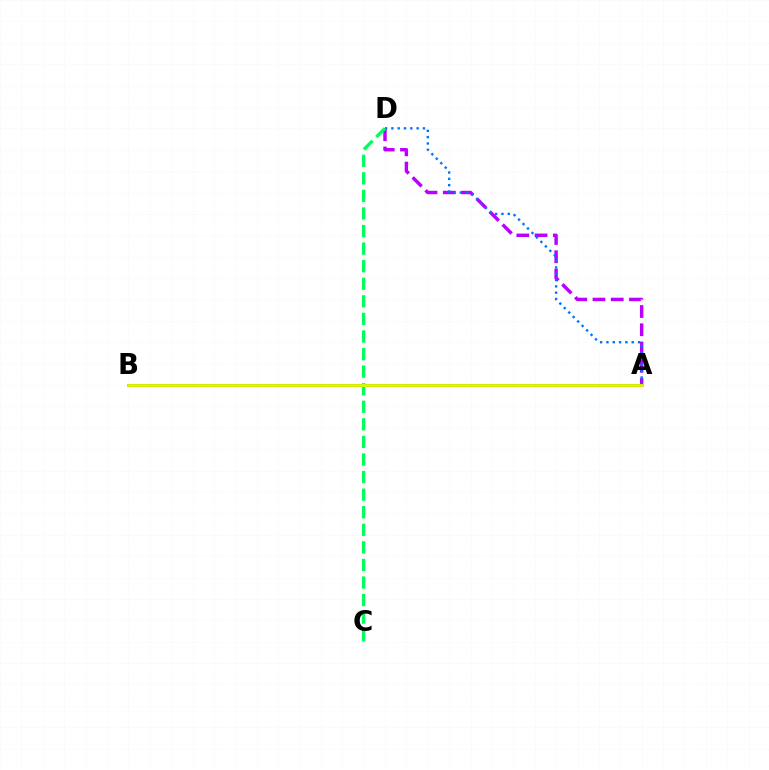{('A', 'D'): [{'color': '#b900ff', 'line_style': 'dashed', 'thickness': 2.48}, {'color': '#0074ff', 'line_style': 'dotted', 'thickness': 1.72}], ('A', 'B'): [{'color': '#ff0000', 'line_style': 'solid', 'thickness': 1.89}, {'color': '#d1ff00', 'line_style': 'solid', 'thickness': 2.01}], ('C', 'D'): [{'color': '#00ff5c', 'line_style': 'dashed', 'thickness': 2.39}]}